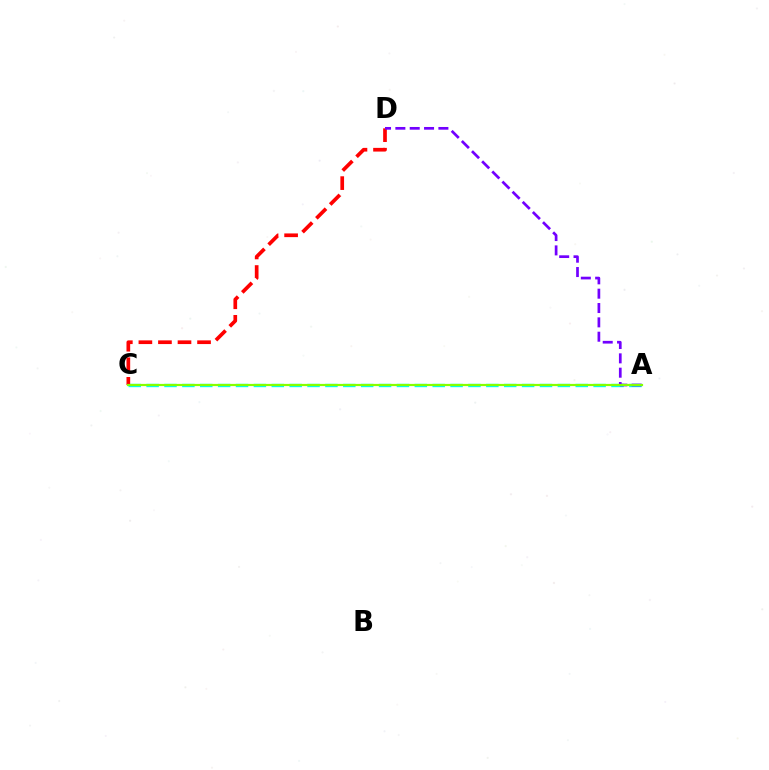{('A', 'C'): [{'color': '#00fff6', 'line_style': 'dashed', 'thickness': 2.43}, {'color': '#84ff00', 'line_style': 'solid', 'thickness': 1.59}], ('C', 'D'): [{'color': '#ff0000', 'line_style': 'dashed', 'thickness': 2.66}], ('A', 'D'): [{'color': '#7200ff', 'line_style': 'dashed', 'thickness': 1.95}]}